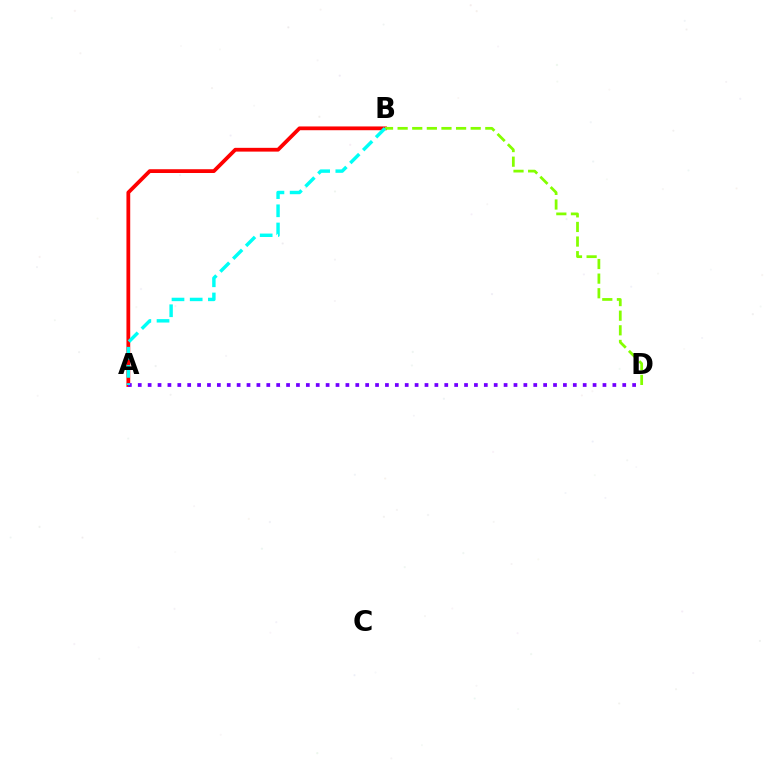{('A', 'B'): [{'color': '#ff0000', 'line_style': 'solid', 'thickness': 2.72}, {'color': '#00fff6', 'line_style': 'dashed', 'thickness': 2.47}], ('B', 'D'): [{'color': '#84ff00', 'line_style': 'dashed', 'thickness': 1.99}], ('A', 'D'): [{'color': '#7200ff', 'line_style': 'dotted', 'thickness': 2.69}]}